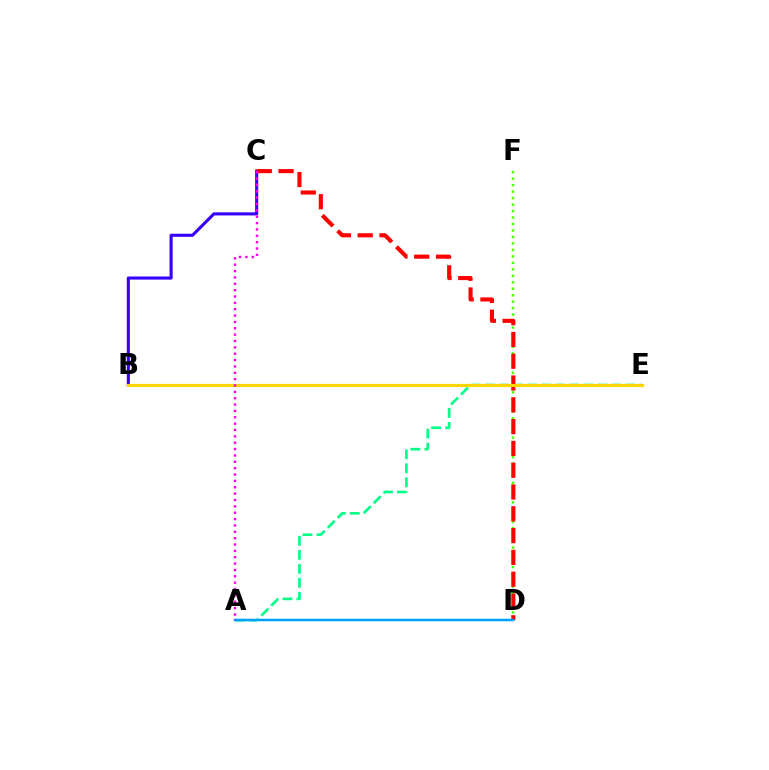{('A', 'E'): [{'color': '#00ff86', 'line_style': 'dashed', 'thickness': 1.91}], ('D', 'F'): [{'color': '#4fff00', 'line_style': 'dotted', 'thickness': 1.76}], ('B', 'C'): [{'color': '#3700ff', 'line_style': 'solid', 'thickness': 2.23}], ('C', 'D'): [{'color': '#ff0000', 'line_style': 'dashed', 'thickness': 2.96}], ('B', 'E'): [{'color': '#ffd500', 'line_style': 'solid', 'thickness': 2.29}], ('A', 'D'): [{'color': '#009eff', 'line_style': 'solid', 'thickness': 1.79}], ('A', 'C'): [{'color': '#ff00ed', 'line_style': 'dotted', 'thickness': 1.73}]}